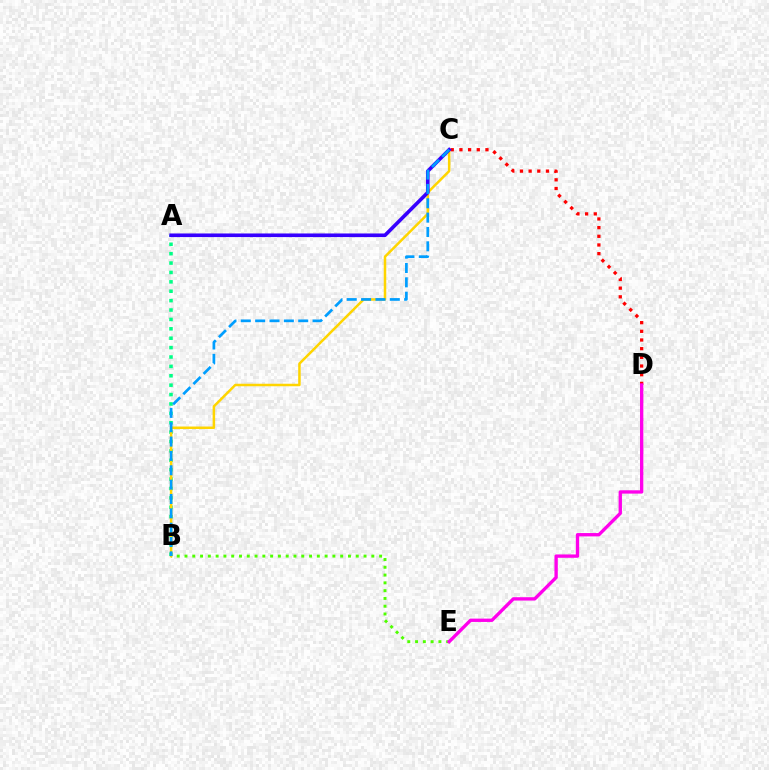{('A', 'B'): [{'color': '#00ff86', 'line_style': 'dotted', 'thickness': 2.55}], ('C', 'D'): [{'color': '#ff0000', 'line_style': 'dotted', 'thickness': 2.36}], ('B', 'E'): [{'color': '#4fff00', 'line_style': 'dotted', 'thickness': 2.12}], ('B', 'C'): [{'color': '#ffd500', 'line_style': 'solid', 'thickness': 1.81}, {'color': '#009eff', 'line_style': 'dashed', 'thickness': 1.95}], ('A', 'C'): [{'color': '#3700ff', 'line_style': 'solid', 'thickness': 2.6}], ('D', 'E'): [{'color': '#ff00ed', 'line_style': 'solid', 'thickness': 2.4}]}